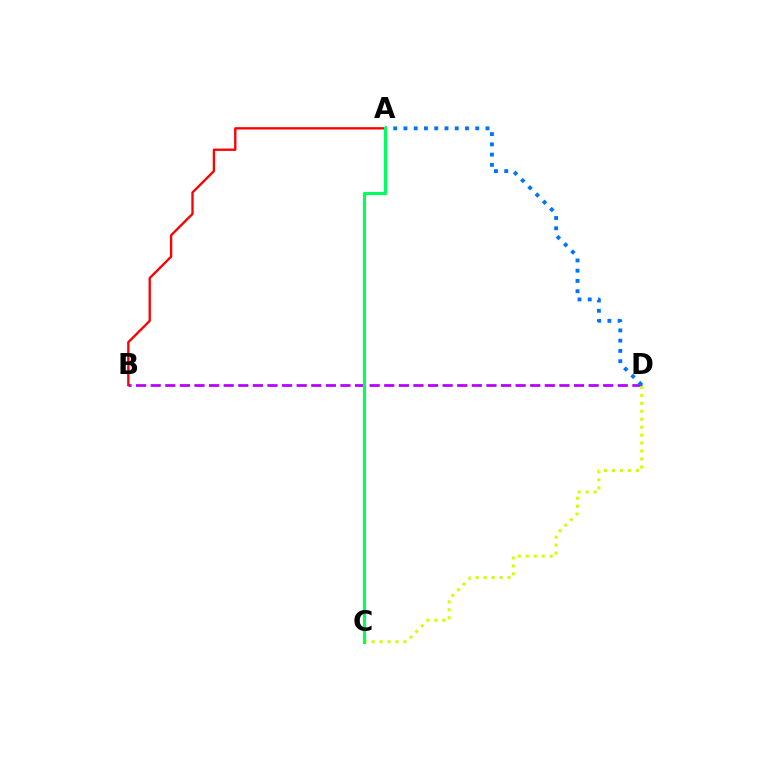{('B', 'D'): [{'color': '#b900ff', 'line_style': 'dashed', 'thickness': 1.98}], ('C', 'D'): [{'color': '#d1ff00', 'line_style': 'dotted', 'thickness': 2.16}], ('A', 'D'): [{'color': '#0074ff', 'line_style': 'dotted', 'thickness': 2.79}], ('A', 'B'): [{'color': '#ff0000', 'line_style': 'solid', 'thickness': 1.69}], ('A', 'C'): [{'color': '#00ff5c', 'line_style': 'solid', 'thickness': 2.25}]}